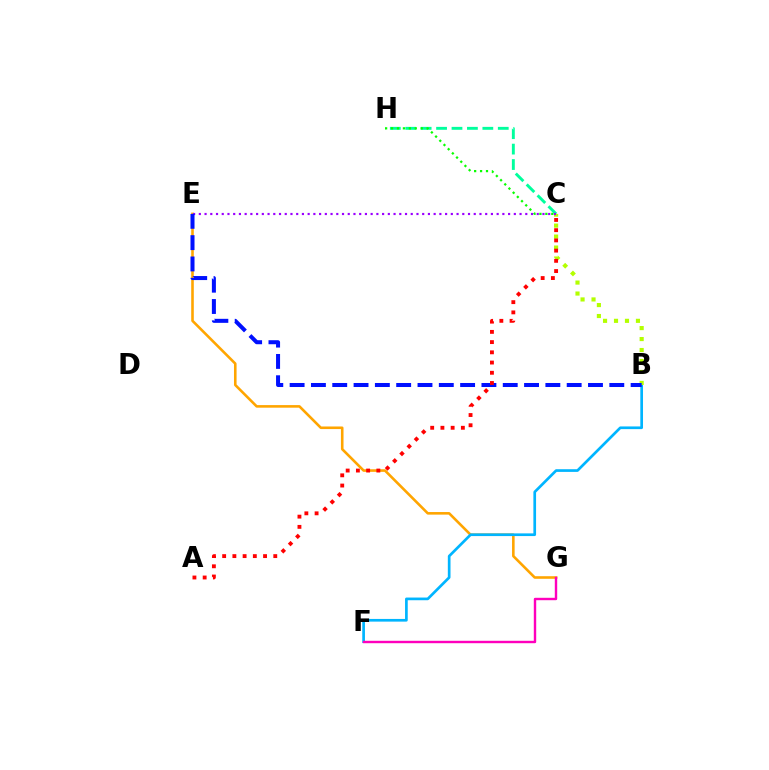{('E', 'G'): [{'color': '#ffa500', 'line_style': 'solid', 'thickness': 1.87}], ('C', 'H'): [{'color': '#00ff9d', 'line_style': 'dashed', 'thickness': 2.1}, {'color': '#08ff00', 'line_style': 'dotted', 'thickness': 1.61}], ('B', 'F'): [{'color': '#00b5ff', 'line_style': 'solid', 'thickness': 1.94}], ('B', 'C'): [{'color': '#b3ff00', 'line_style': 'dotted', 'thickness': 2.98}], ('C', 'E'): [{'color': '#9b00ff', 'line_style': 'dotted', 'thickness': 1.56}], ('F', 'G'): [{'color': '#ff00bd', 'line_style': 'solid', 'thickness': 1.73}], ('B', 'E'): [{'color': '#0010ff', 'line_style': 'dashed', 'thickness': 2.9}], ('A', 'C'): [{'color': '#ff0000', 'line_style': 'dotted', 'thickness': 2.78}]}